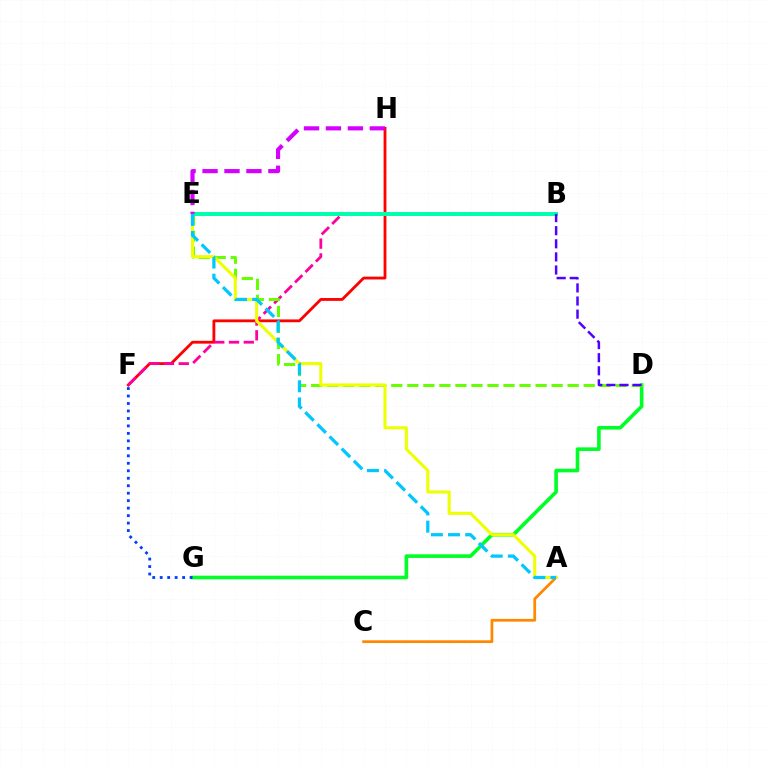{('F', 'H'): [{'color': '#ff0000', 'line_style': 'solid', 'thickness': 2.03}], ('D', 'G'): [{'color': '#00ff27', 'line_style': 'solid', 'thickness': 2.61}], ('A', 'C'): [{'color': '#ff8800', 'line_style': 'solid', 'thickness': 1.98}], ('B', 'F'): [{'color': '#ff00a0', 'line_style': 'dashed', 'thickness': 2.01}], ('D', 'E'): [{'color': '#66ff00', 'line_style': 'dashed', 'thickness': 2.18}], ('B', 'E'): [{'color': '#00ffaf', 'line_style': 'solid', 'thickness': 2.88}], ('A', 'E'): [{'color': '#eeff00', 'line_style': 'solid', 'thickness': 2.21}, {'color': '#00c7ff', 'line_style': 'dashed', 'thickness': 2.33}], ('F', 'G'): [{'color': '#003fff', 'line_style': 'dotted', 'thickness': 2.03}], ('B', 'D'): [{'color': '#4f00ff', 'line_style': 'dashed', 'thickness': 1.78}], ('E', 'H'): [{'color': '#d600ff', 'line_style': 'dashed', 'thickness': 2.98}]}